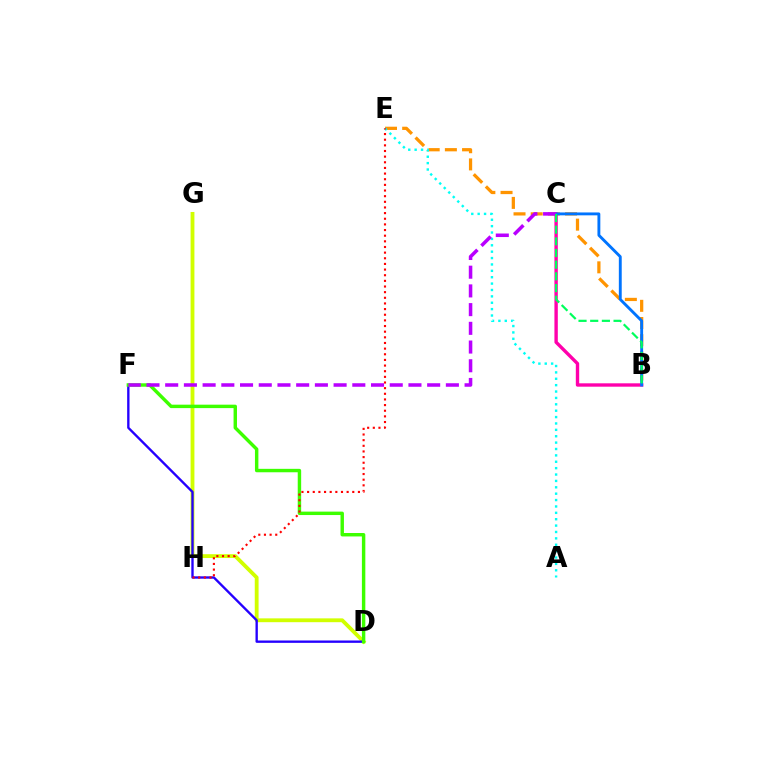{('B', 'E'): [{'color': '#ff9400', 'line_style': 'dashed', 'thickness': 2.33}], ('D', 'G'): [{'color': '#d1ff00', 'line_style': 'solid', 'thickness': 2.75}], ('A', 'E'): [{'color': '#00fff6', 'line_style': 'dotted', 'thickness': 1.73}], ('D', 'F'): [{'color': '#2500ff', 'line_style': 'solid', 'thickness': 1.7}, {'color': '#3dff00', 'line_style': 'solid', 'thickness': 2.47}], ('B', 'C'): [{'color': '#ff00ac', 'line_style': 'solid', 'thickness': 2.43}, {'color': '#0074ff', 'line_style': 'solid', 'thickness': 2.07}, {'color': '#00ff5c', 'line_style': 'dashed', 'thickness': 1.59}], ('C', 'F'): [{'color': '#b900ff', 'line_style': 'dashed', 'thickness': 2.54}], ('E', 'H'): [{'color': '#ff0000', 'line_style': 'dotted', 'thickness': 1.53}]}